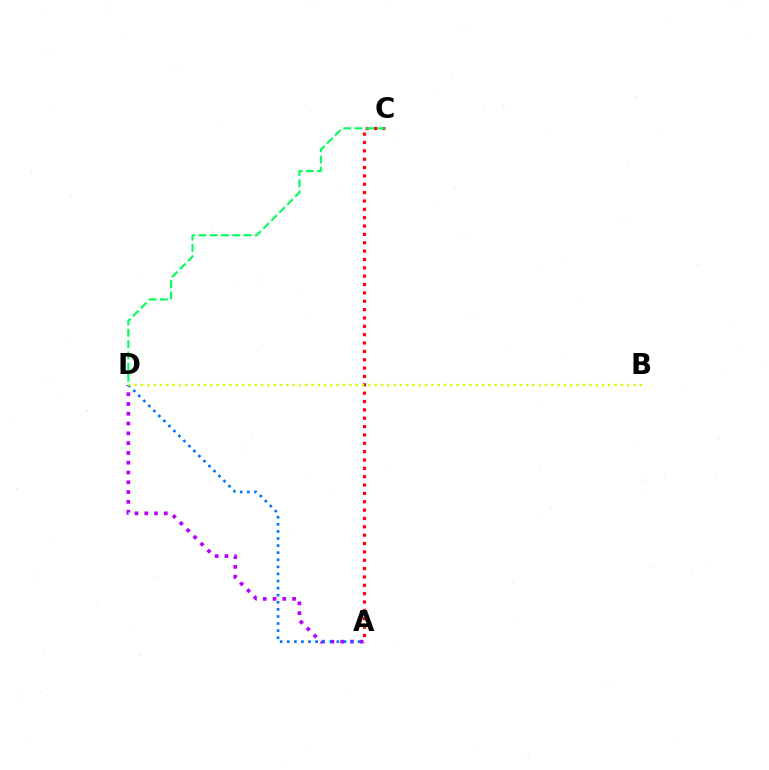{('A', 'C'): [{'color': '#ff0000', 'line_style': 'dotted', 'thickness': 2.27}], ('A', 'D'): [{'color': '#b900ff', 'line_style': 'dotted', 'thickness': 2.66}, {'color': '#0074ff', 'line_style': 'dotted', 'thickness': 1.93}], ('C', 'D'): [{'color': '#00ff5c', 'line_style': 'dashed', 'thickness': 1.53}], ('B', 'D'): [{'color': '#d1ff00', 'line_style': 'dotted', 'thickness': 1.72}]}